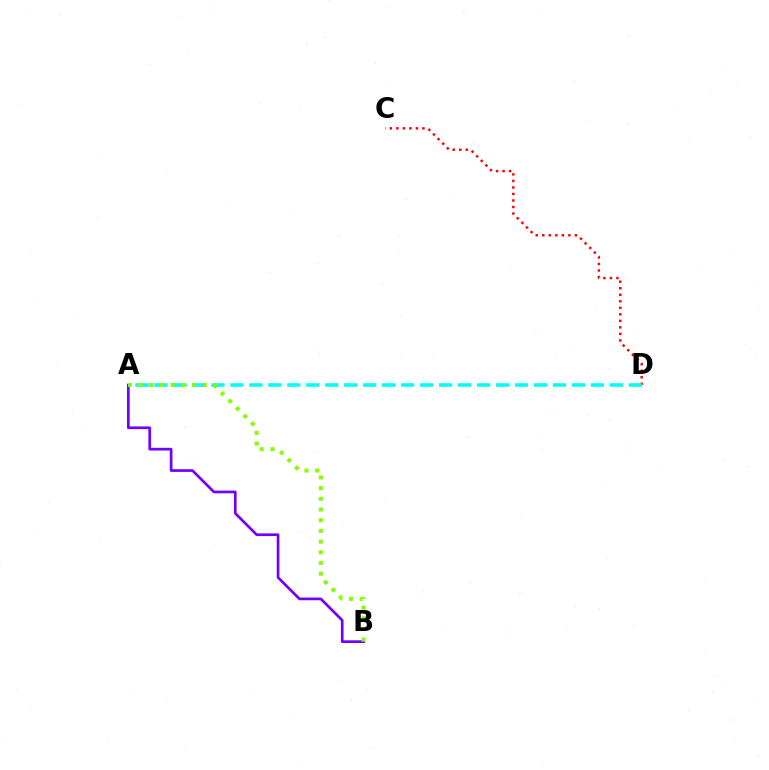{('C', 'D'): [{'color': '#ff0000', 'line_style': 'dotted', 'thickness': 1.77}], ('A', 'B'): [{'color': '#7200ff', 'line_style': 'solid', 'thickness': 1.95}, {'color': '#84ff00', 'line_style': 'dotted', 'thickness': 2.9}], ('A', 'D'): [{'color': '#00fff6', 'line_style': 'dashed', 'thickness': 2.58}]}